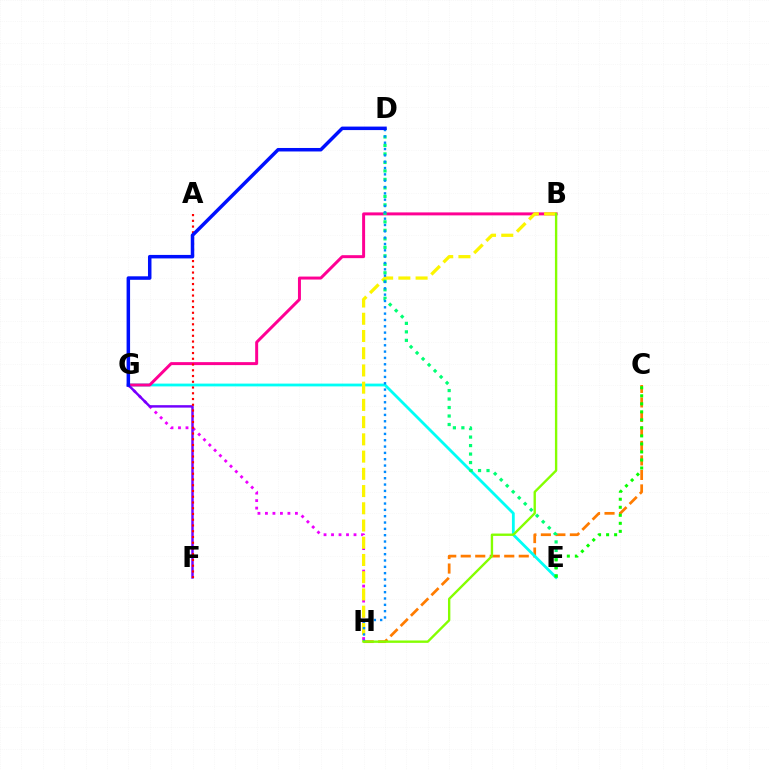{('C', 'H'): [{'color': '#ff7c00', 'line_style': 'dashed', 'thickness': 1.97}], ('E', 'G'): [{'color': '#00fff6', 'line_style': 'solid', 'thickness': 2.02}], ('G', 'H'): [{'color': '#ee00ff', 'line_style': 'dotted', 'thickness': 2.04}], ('B', 'G'): [{'color': '#ff0094', 'line_style': 'solid', 'thickness': 2.14}], ('F', 'G'): [{'color': '#7200ff', 'line_style': 'solid', 'thickness': 1.76}], ('B', 'H'): [{'color': '#fcf500', 'line_style': 'dashed', 'thickness': 2.34}, {'color': '#84ff00', 'line_style': 'solid', 'thickness': 1.71}], ('D', 'E'): [{'color': '#00ff74', 'line_style': 'dotted', 'thickness': 2.31}], ('C', 'E'): [{'color': '#08ff00', 'line_style': 'dotted', 'thickness': 2.18}], ('A', 'F'): [{'color': '#ff0000', 'line_style': 'dotted', 'thickness': 1.56}], ('D', 'H'): [{'color': '#008cff', 'line_style': 'dotted', 'thickness': 1.72}], ('D', 'G'): [{'color': '#0010ff', 'line_style': 'solid', 'thickness': 2.51}]}